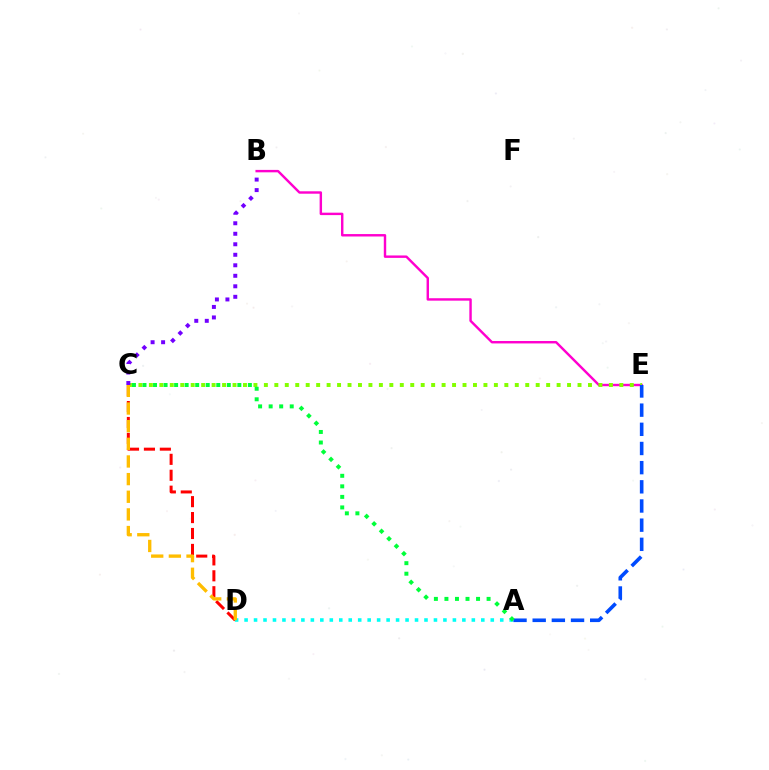{('B', 'E'): [{'color': '#ff00cf', 'line_style': 'solid', 'thickness': 1.75}], ('C', 'E'): [{'color': '#84ff00', 'line_style': 'dotted', 'thickness': 2.84}], ('C', 'D'): [{'color': '#ff0000', 'line_style': 'dashed', 'thickness': 2.16}, {'color': '#ffbd00', 'line_style': 'dashed', 'thickness': 2.4}], ('A', 'D'): [{'color': '#00fff6', 'line_style': 'dotted', 'thickness': 2.57}], ('B', 'C'): [{'color': '#7200ff', 'line_style': 'dotted', 'thickness': 2.85}], ('A', 'E'): [{'color': '#004bff', 'line_style': 'dashed', 'thickness': 2.6}], ('A', 'C'): [{'color': '#00ff39', 'line_style': 'dotted', 'thickness': 2.86}]}